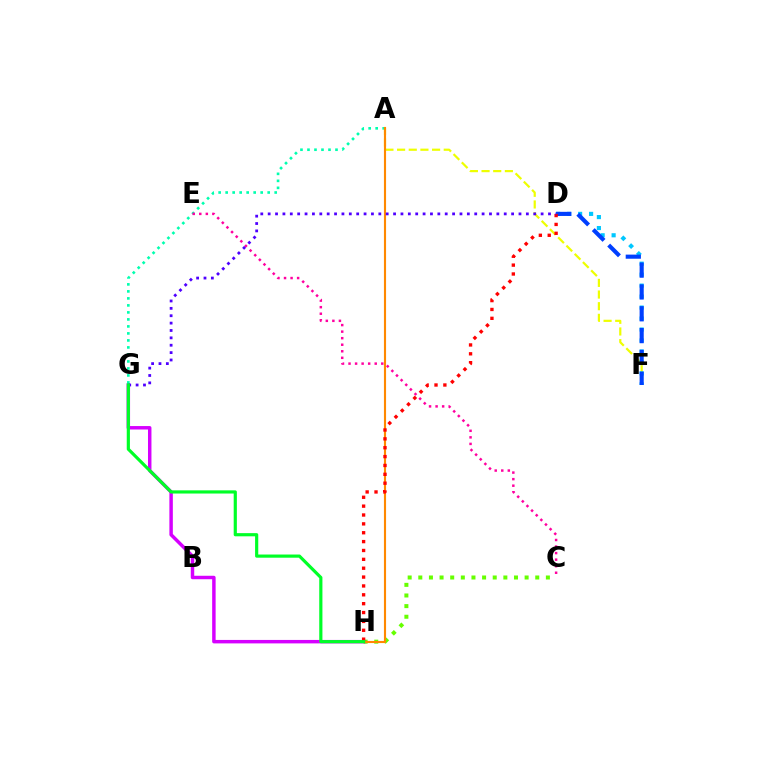{('C', 'H'): [{'color': '#66ff00', 'line_style': 'dotted', 'thickness': 2.89}], ('G', 'H'): [{'color': '#d600ff', 'line_style': 'solid', 'thickness': 2.49}, {'color': '#00ff27', 'line_style': 'solid', 'thickness': 2.29}], ('A', 'G'): [{'color': '#00ffaf', 'line_style': 'dotted', 'thickness': 1.9}], ('A', 'F'): [{'color': '#eeff00', 'line_style': 'dashed', 'thickness': 1.58}], ('D', 'F'): [{'color': '#00c7ff', 'line_style': 'dotted', 'thickness': 2.98}, {'color': '#003fff', 'line_style': 'dashed', 'thickness': 2.96}], ('C', 'E'): [{'color': '#ff00a0', 'line_style': 'dotted', 'thickness': 1.78}], ('A', 'H'): [{'color': '#ff8800', 'line_style': 'solid', 'thickness': 1.54}], ('D', 'H'): [{'color': '#ff0000', 'line_style': 'dotted', 'thickness': 2.41}], ('D', 'G'): [{'color': '#4f00ff', 'line_style': 'dotted', 'thickness': 2.0}]}